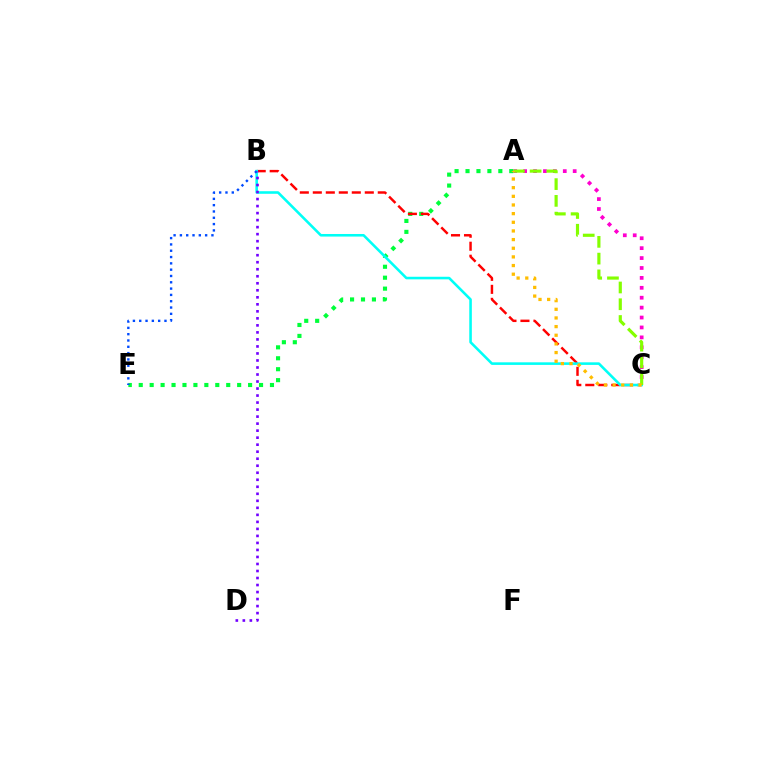{('A', 'E'): [{'color': '#00ff39', 'line_style': 'dotted', 'thickness': 2.97}], ('B', 'C'): [{'color': '#ff0000', 'line_style': 'dashed', 'thickness': 1.77}, {'color': '#00fff6', 'line_style': 'solid', 'thickness': 1.86}], ('A', 'C'): [{'color': '#ff00cf', 'line_style': 'dotted', 'thickness': 2.69}, {'color': '#84ff00', 'line_style': 'dashed', 'thickness': 2.28}, {'color': '#ffbd00', 'line_style': 'dotted', 'thickness': 2.35}], ('B', 'E'): [{'color': '#004bff', 'line_style': 'dotted', 'thickness': 1.71}], ('B', 'D'): [{'color': '#7200ff', 'line_style': 'dotted', 'thickness': 1.91}]}